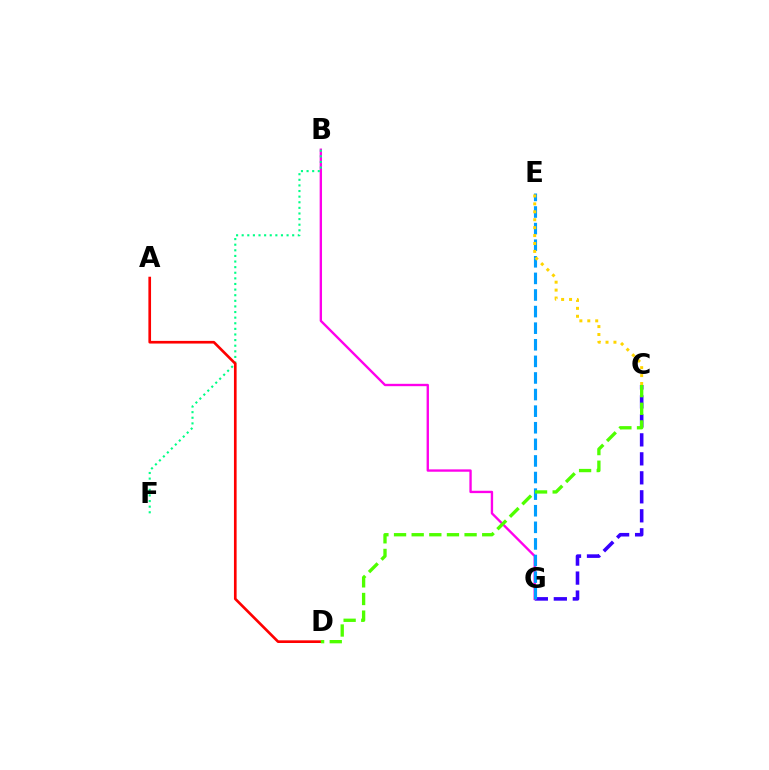{('C', 'G'): [{'color': '#3700ff', 'line_style': 'dashed', 'thickness': 2.58}], ('B', 'G'): [{'color': '#ff00ed', 'line_style': 'solid', 'thickness': 1.7}], ('B', 'F'): [{'color': '#00ff86', 'line_style': 'dotted', 'thickness': 1.52}], ('A', 'D'): [{'color': '#ff0000', 'line_style': 'solid', 'thickness': 1.91}], ('E', 'G'): [{'color': '#009eff', 'line_style': 'dashed', 'thickness': 2.25}], ('C', 'E'): [{'color': '#ffd500', 'line_style': 'dotted', 'thickness': 2.15}], ('C', 'D'): [{'color': '#4fff00', 'line_style': 'dashed', 'thickness': 2.4}]}